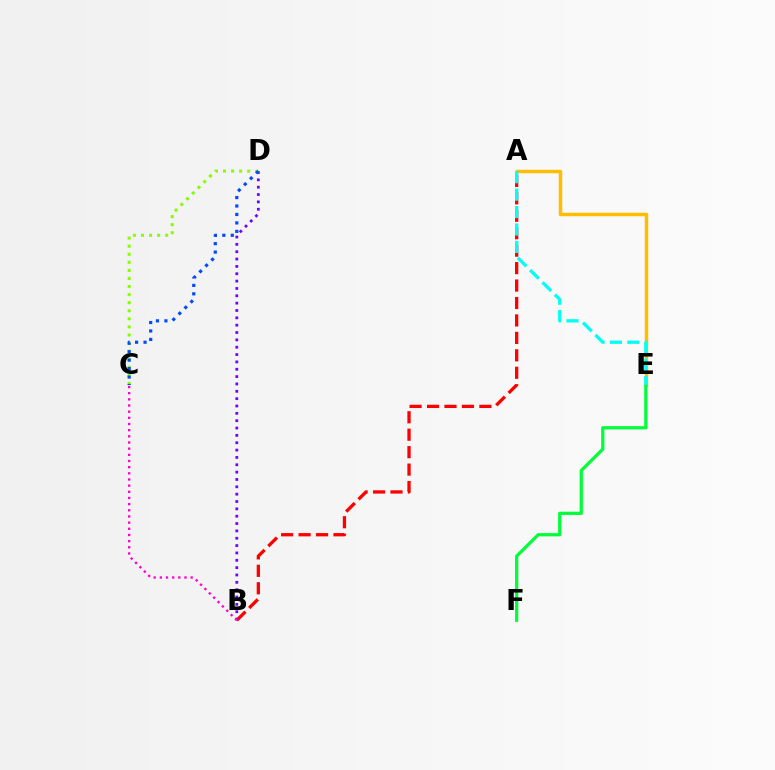{('A', 'B'): [{'color': '#ff0000', 'line_style': 'dashed', 'thickness': 2.37}], ('B', 'D'): [{'color': '#7200ff', 'line_style': 'dotted', 'thickness': 2.0}], ('C', 'D'): [{'color': '#84ff00', 'line_style': 'dotted', 'thickness': 2.19}, {'color': '#004bff', 'line_style': 'dotted', 'thickness': 2.3}], ('A', 'E'): [{'color': '#ffbd00', 'line_style': 'solid', 'thickness': 2.5}, {'color': '#00fff6', 'line_style': 'dashed', 'thickness': 2.37}], ('B', 'C'): [{'color': '#ff00cf', 'line_style': 'dotted', 'thickness': 1.67}], ('E', 'F'): [{'color': '#00ff39', 'line_style': 'solid', 'thickness': 2.34}]}